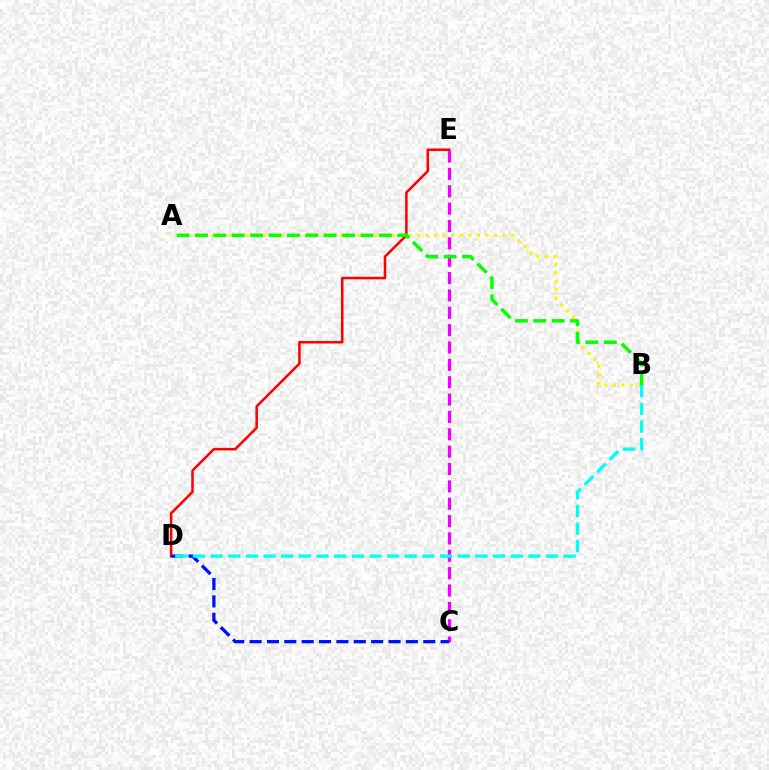{('C', 'E'): [{'color': '#ee00ff', 'line_style': 'dashed', 'thickness': 2.36}], ('A', 'B'): [{'color': '#fcf500', 'line_style': 'dotted', 'thickness': 2.32}, {'color': '#08ff00', 'line_style': 'dashed', 'thickness': 2.5}], ('D', 'E'): [{'color': '#ff0000', 'line_style': 'solid', 'thickness': 1.82}], ('C', 'D'): [{'color': '#0010ff', 'line_style': 'dashed', 'thickness': 2.36}], ('B', 'D'): [{'color': '#00fff6', 'line_style': 'dashed', 'thickness': 2.4}]}